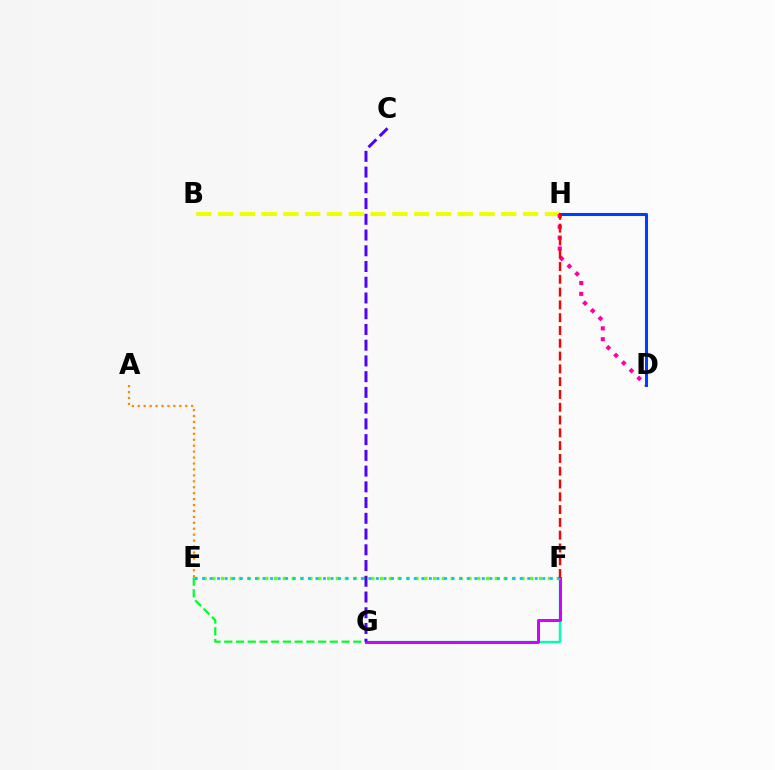{('B', 'H'): [{'color': '#eeff00', 'line_style': 'dashed', 'thickness': 2.96}], ('E', 'F'): [{'color': '#66ff00', 'line_style': 'dotted', 'thickness': 2.4}, {'color': '#00c7ff', 'line_style': 'dotted', 'thickness': 2.05}], ('F', 'G'): [{'color': '#00ffaf', 'line_style': 'solid', 'thickness': 1.7}, {'color': '#d600ff', 'line_style': 'solid', 'thickness': 2.15}], ('D', 'H'): [{'color': '#ff00a0', 'line_style': 'dotted', 'thickness': 2.95}, {'color': '#003fff', 'line_style': 'solid', 'thickness': 2.19}], ('E', 'G'): [{'color': '#00ff27', 'line_style': 'dashed', 'thickness': 1.59}], ('C', 'G'): [{'color': '#4f00ff', 'line_style': 'dashed', 'thickness': 2.14}], ('F', 'H'): [{'color': '#ff0000', 'line_style': 'dashed', 'thickness': 1.74}], ('A', 'E'): [{'color': '#ff8800', 'line_style': 'dotted', 'thickness': 1.61}]}